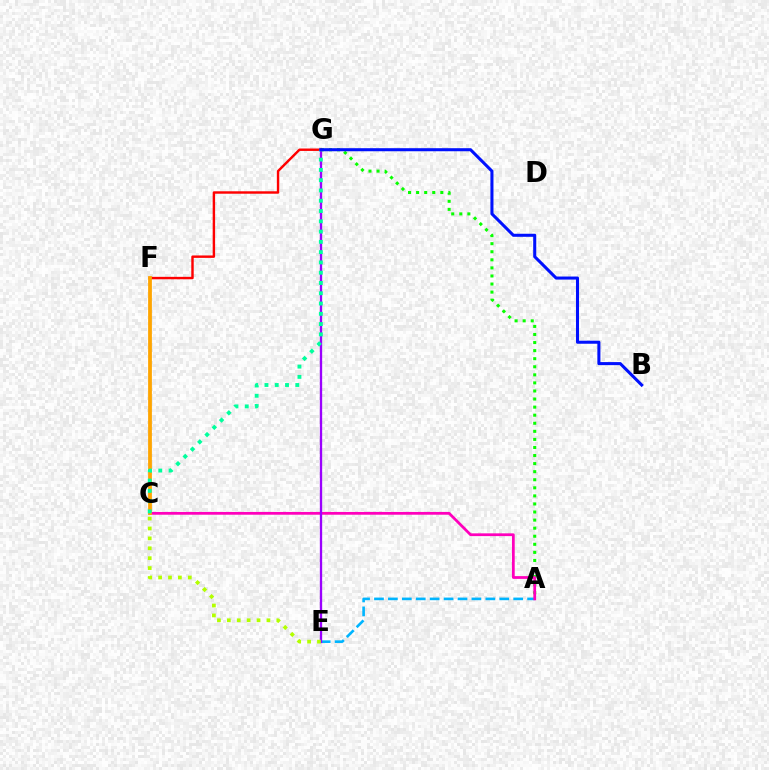{('A', 'E'): [{'color': '#00b5ff', 'line_style': 'dashed', 'thickness': 1.89}], ('A', 'G'): [{'color': '#08ff00', 'line_style': 'dotted', 'thickness': 2.19}], ('A', 'C'): [{'color': '#ff00bd', 'line_style': 'solid', 'thickness': 1.99}], ('F', 'G'): [{'color': '#ff0000', 'line_style': 'solid', 'thickness': 1.75}], ('C', 'F'): [{'color': '#ffa500', 'line_style': 'solid', 'thickness': 2.72}], ('E', 'G'): [{'color': '#9b00ff', 'line_style': 'solid', 'thickness': 1.67}], ('C', 'G'): [{'color': '#00ff9d', 'line_style': 'dotted', 'thickness': 2.79}], ('C', 'E'): [{'color': '#b3ff00', 'line_style': 'dotted', 'thickness': 2.69}], ('B', 'G'): [{'color': '#0010ff', 'line_style': 'solid', 'thickness': 2.2}]}